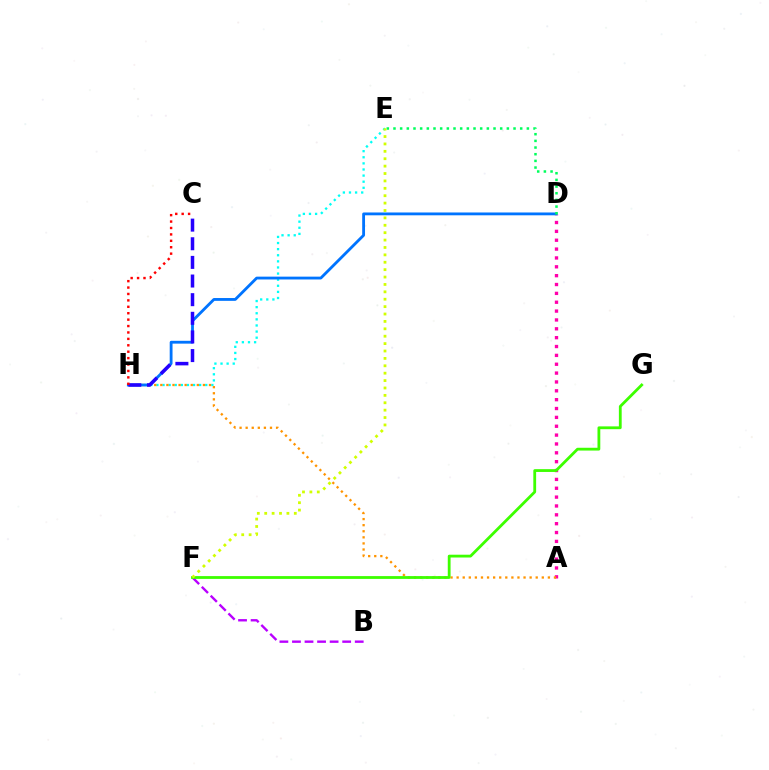{('A', 'D'): [{'color': '#ff00ac', 'line_style': 'dotted', 'thickness': 2.41}], ('B', 'F'): [{'color': '#b900ff', 'line_style': 'dashed', 'thickness': 1.71}], ('E', 'H'): [{'color': '#00fff6', 'line_style': 'dotted', 'thickness': 1.66}], ('A', 'H'): [{'color': '#ff9400', 'line_style': 'dotted', 'thickness': 1.65}], ('D', 'H'): [{'color': '#0074ff', 'line_style': 'solid', 'thickness': 2.03}], ('C', 'H'): [{'color': '#2500ff', 'line_style': 'dashed', 'thickness': 2.53}, {'color': '#ff0000', 'line_style': 'dotted', 'thickness': 1.74}], ('F', 'G'): [{'color': '#3dff00', 'line_style': 'solid', 'thickness': 2.02}], ('D', 'E'): [{'color': '#00ff5c', 'line_style': 'dotted', 'thickness': 1.81}], ('E', 'F'): [{'color': '#d1ff00', 'line_style': 'dotted', 'thickness': 2.01}]}